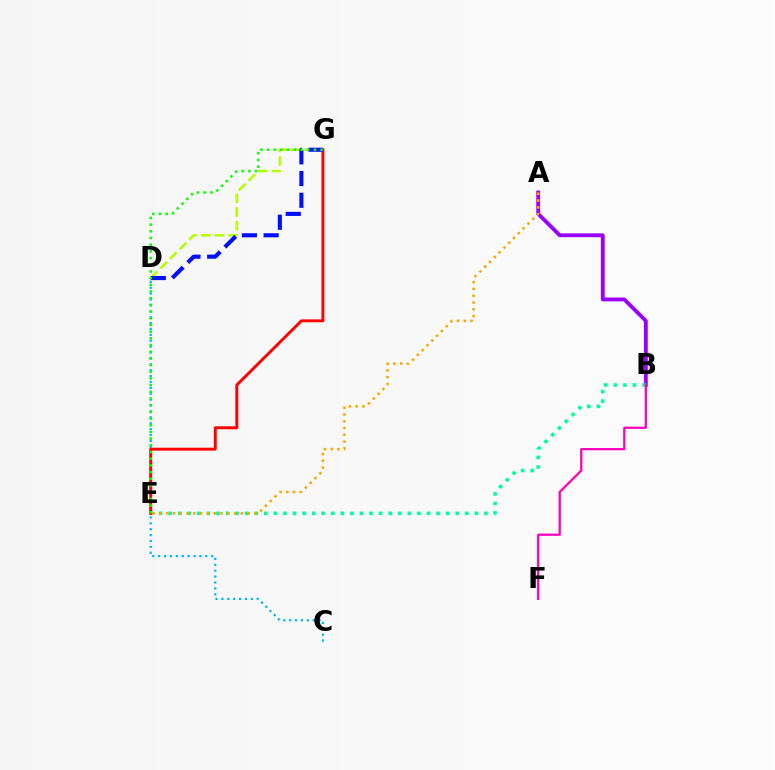{('C', 'D'): [{'color': '#00b5ff', 'line_style': 'dotted', 'thickness': 1.6}], ('D', 'G'): [{'color': '#b3ff00', 'line_style': 'dashed', 'thickness': 1.85}, {'color': '#0010ff', 'line_style': 'dashed', 'thickness': 2.95}], ('A', 'B'): [{'color': '#9b00ff', 'line_style': 'solid', 'thickness': 2.77}], ('B', 'E'): [{'color': '#00ff9d', 'line_style': 'dotted', 'thickness': 2.6}], ('B', 'F'): [{'color': '#ff00bd', 'line_style': 'solid', 'thickness': 1.62}], ('E', 'G'): [{'color': '#ff0000', 'line_style': 'solid', 'thickness': 2.1}, {'color': '#08ff00', 'line_style': 'dotted', 'thickness': 1.82}], ('A', 'E'): [{'color': '#ffa500', 'line_style': 'dotted', 'thickness': 1.84}]}